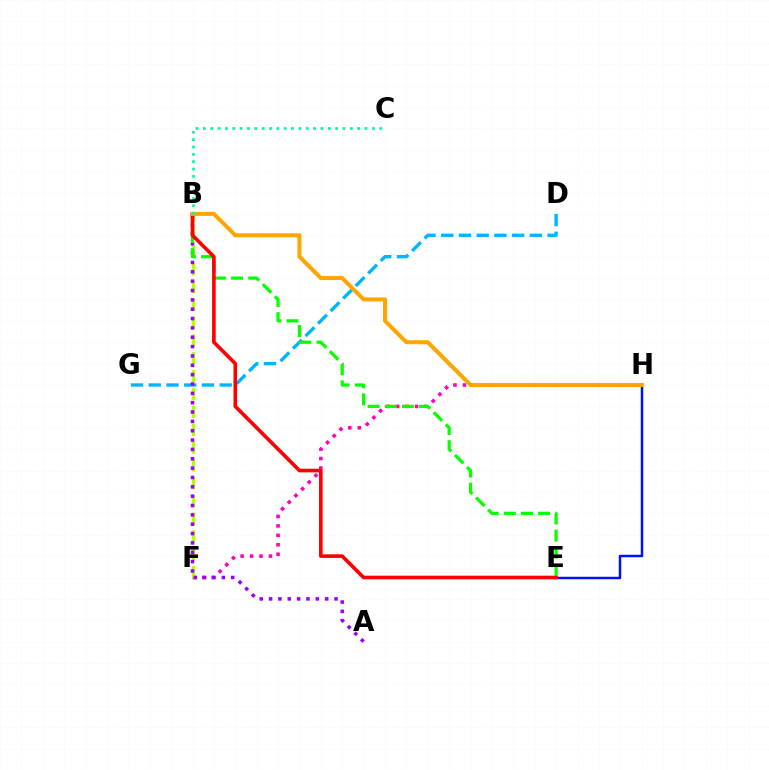{('D', 'G'): [{'color': '#00b5ff', 'line_style': 'dashed', 'thickness': 2.41}], ('F', 'H'): [{'color': '#ff00bd', 'line_style': 'dotted', 'thickness': 2.57}], ('B', 'F'): [{'color': '#b3ff00', 'line_style': 'dashed', 'thickness': 2.42}], ('A', 'B'): [{'color': '#9b00ff', 'line_style': 'dotted', 'thickness': 2.54}], ('B', 'E'): [{'color': '#08ff00', 'line_style': 'dashed', 'thickness': 2.33}, {'color': '#ff0000', 'line_style': 'solid', 'thickness': 2.61}], ('E', 'H'): [{'color': '#0010ff', 'line_style': 'solid', 'thickness': 1.78}], ('B', 'H'): [{'color': '#ffa500', 'line_style': 'solid', 'thickness': 2.89}], ('B', 'C'): [{'color': '#00ff9d', 'line_style': 'dotted', 'thickness': 2.0}]}